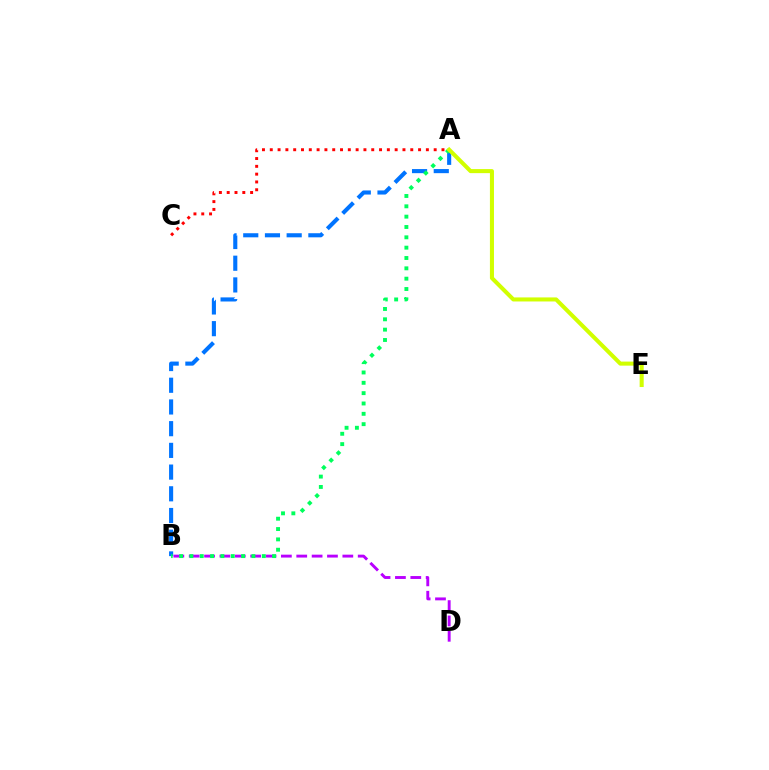{('B', 'D'): [{'color': '#b900ff', 'line_style': 'dashed', 'thickness': 2.09}], ('A', 'C'): [{'color': '#ff0000', 'line_style': 'dotted', 'thickness': 2.12}], ('A', 'B'): [{'color': '#0074ff', 'line_style': 'dashed', 'thickness': 2.95}, {'color': '#00ff5c', 'line_style': 'dotted', 'thickness': 2.81}], ('A', 'E'): [{'color': '#d1ff00', 'line_style': 'solid', 'thickness': 2.92}]}